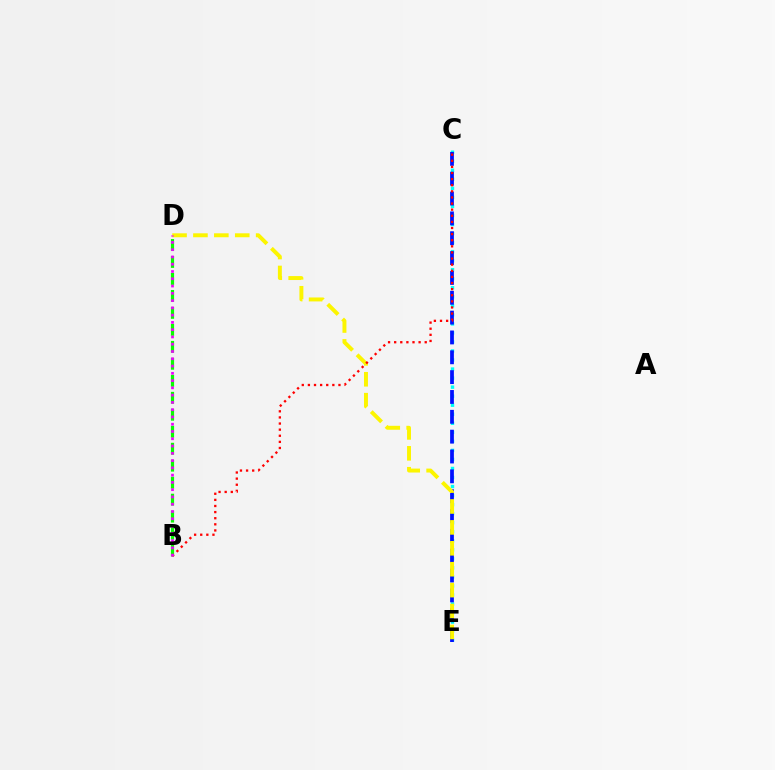{('C', 'E'): [{'color': '#00fff6', 'line_style': 'dotted', 'thickness': 2.46}, {'color': '#0010ff', 'line_style': 'dashed', 'thickness': 2.7}], ('B', 'D'): [{'color': '#08ff00', 'line_style': 'dashed', 'thickness': 2.31}, {'color': '#ee00ff', 'line_style': 'dotted', 'thickness': 1.98}], ('D', 'E'): [{'color': '#fcf500', 'line_style': 'dashed', 'thickness': 2.84}], ('B', 'C'): [{'color': '#ff0000', 'line_style': 'dotted', 'thickness': 1.66}]}